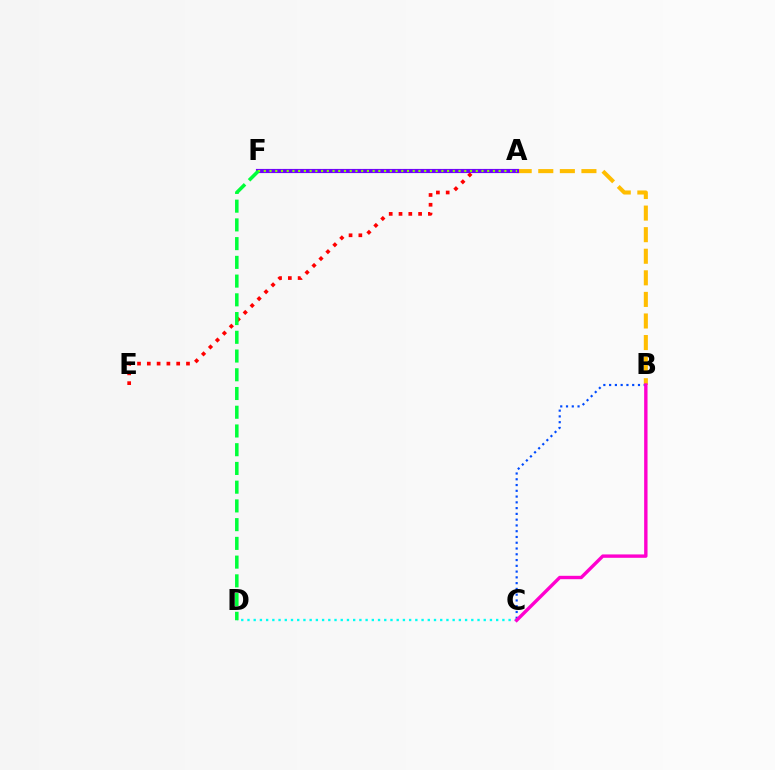{('C', 'D'): [{'color': '#00fff6', 'line_style': 'dotted', 'thickness': 1.69}], ('A', 'E'): [{'color': '#ff0000', 'line_style': 'dotted', 'thickness': 2.66}], ('A', 'B'): [{'color': '#ffbd00', 'line_style': 'dashed', 'thickness': 2.93}], ('A', 'F'): [{'color': '#7200ff', 'line_style': 'solid', 'thickness': 2.99}, {'color': '#84ff00', 'line_style': 'dotted', 'thickness': 1.56}], ('D', 'F'): [{'color': '#00ff39', 'line_style': 'dashed', 'thickness': 2.55}], ('B', 'C'): [{'color': '#004bff', 'line_style': 'dotted', 'thickness': 1.57}, {'color': '#ff00cf', 'line_style': 'solid', 'thickness': 2.44}]}